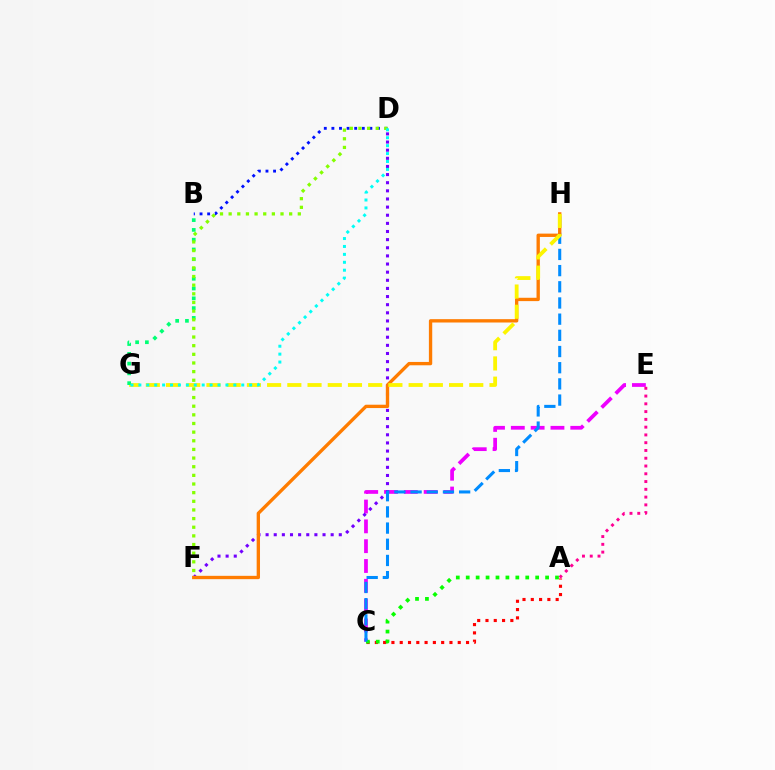{('B', 'D'): [{'color': '#0010ff', 'line_style': 'dotted', 'thickness': 2.06}], ('A', 'C'): [{'color': '#ff0000', 'line_style': 'dotted', 'thickness': 2.25}, {'color': '#08ff00', 'line_style': 'dotted', 'thickness': 2.7}], ('C', 'E'): [{'color': '#ee00ff', 'line_style': 'dashed', 'thickness': 2.69}], ('D', 'F'): [{'color': '#7200ff', 'line_style': 'dotted', 'thickness': 2.21}, {'color': '#84ff00', 'line_style': 'dotted', 'thickness': 2.35}], ('C', 'H'): [{'color': '#008cff', 'line_style': 'dashed', 'thickness': 2.2}], ('F', 'H'): [{'color': '#ff7c00', 'line_style': 'solid', 'thickness': 2.4}], ('A', 'E'): [{'color': '#ff0094', 'line_style': 'dotted', 'thickness': 2.11}], ('G', 'H'): [{'color': '#fcf500', 'line_style': 'dashed', 'thickness': 2.75}], ('B', 'G'): [{'color': '#00ff74', 'line_style': 'dotted', 'thickness': 2.66}], ('D', 'G'): [{'color': '#00fff6', 'line_style': 'dotted', 'thickness': 2.15}]}